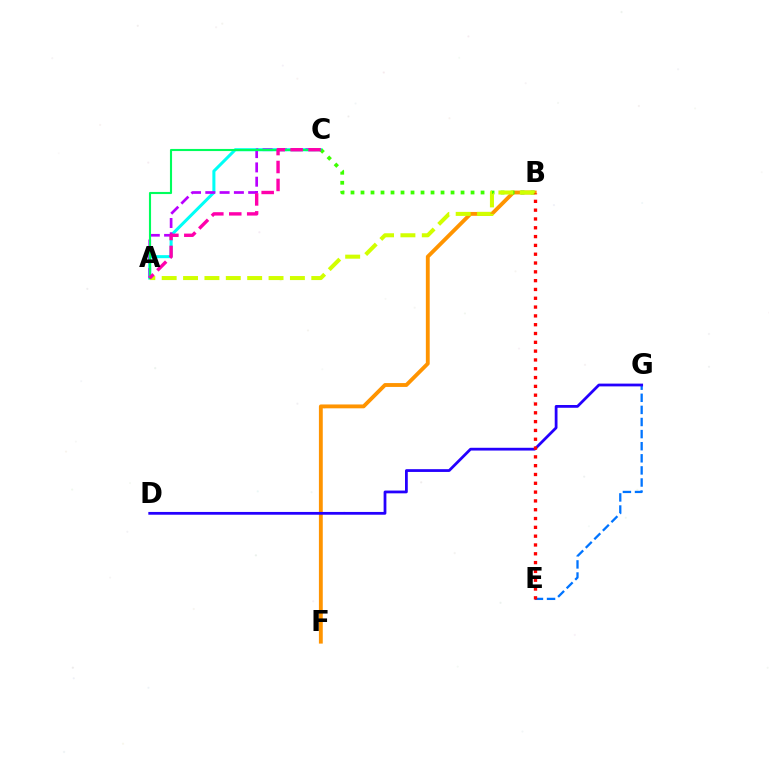{('A', 'C'): [{'color': '#00fff6', 'line_style': 'solid', 'thickness': 2.19}, {'color': '#b900ff', 'line_style': 'dashed', 'thickness': 1.94}, {'color': '#00ff5c', 'line_style': 'solid', 'thickness': 1.53}, {'color': '#ff00ac', 'line_style': 'dashed', 'thickness': 2.44}], ('E', 'G'): [{'color': '#0074ff', 'line_style': 'dashed', 'thickness': 1.64}], ('B', 'F'): [{'color': '#ff9400', 'line_style': 'solid', 'thickness': 2.77}], ('B', 'C'): [{'color': '#3dff00', 'line_style': 'dotted', 'thickness': 2.72}], ('A', 'B'): [{'color': '#d1ff00', 'line_style': 'dashed', 'thickness': 2.9}], ('D', 'G'): [{'color': '#2500ff', 'line_style': 'solid', 'thickness': 2.0}], ('B', 'E'): [{'color': '#ff0000', 'line_style': 'dotted', 'thickness': 2.39}]}